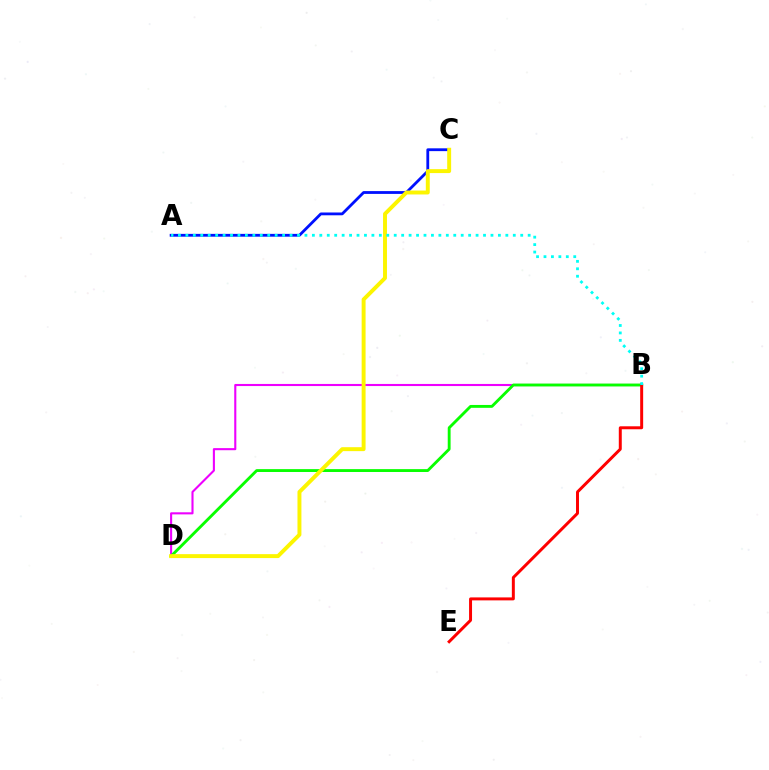{('A', 'C'): [{'color': '#0010ff', 'line_style': 'solid', 'thickness': 2.02}], ('B', 'D'): [{'color': '#ee00ff', 'line_style': 'solid', 'thickness': 1.51}, {'color': '#08ff00', 'line_style': 'solid', 'thickness': 2.06}], ('B', 'E'): [{'color': '#ff0000', 'line_style': 'solid', 'thickness': 2.14}], ('C', 'D'): [{'color': '#fcf500', 'line_style': 'solid', 'thickness': 2.83}], ('A', 'B'): [{'color': '#00fff6', 'line_style': 'dotted', 'thickness': 2.02}]}